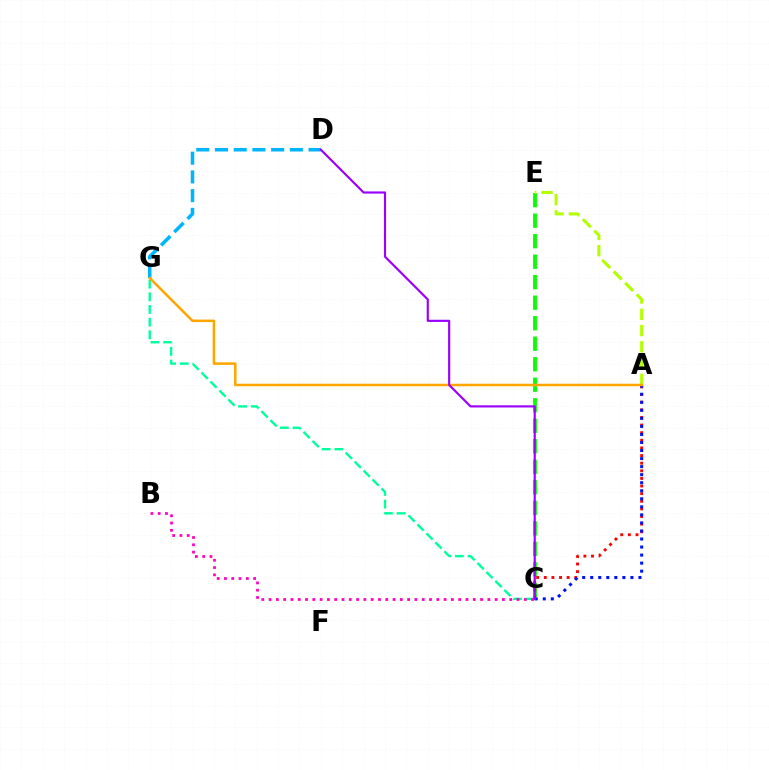{('C', 'E'): [{'color': '#08ff00', 'line_style': 'dashed', 'thickness': 2.79}], ('A', 'C'): [{'color': '#ff0000', 'line_style': 'dotted', 'thickness': 2.07}, {'color': '#0010ff', 'line_style': 'dotted', 'thickness': 2.18}], ('D', 'G'): [{'color': '#00b5ff', 'line_style': 'dashed', 'thickness': 2.54}], ('C', 'G'): [{'color': '#00ff9d', 'line_style': 'dashed', 'thickness': 1.72}], ('A', 'E'): [{'color': '#b3ff00', 'line_style': 'dashed', 'thickness': 2.21}], ('A', 'G'): [{'color': '#ffa500', 'line_style': 'solid', 'thickness': 1.81}], ('C', 'D'): [{'color': '#9b00ff', 'line_style': 'solid', 'thickness': 1.56}], ('B', 'C'): [{'color': '#ff00bd', 'line_style': 'dotted', 'thickness': 1.98}]}